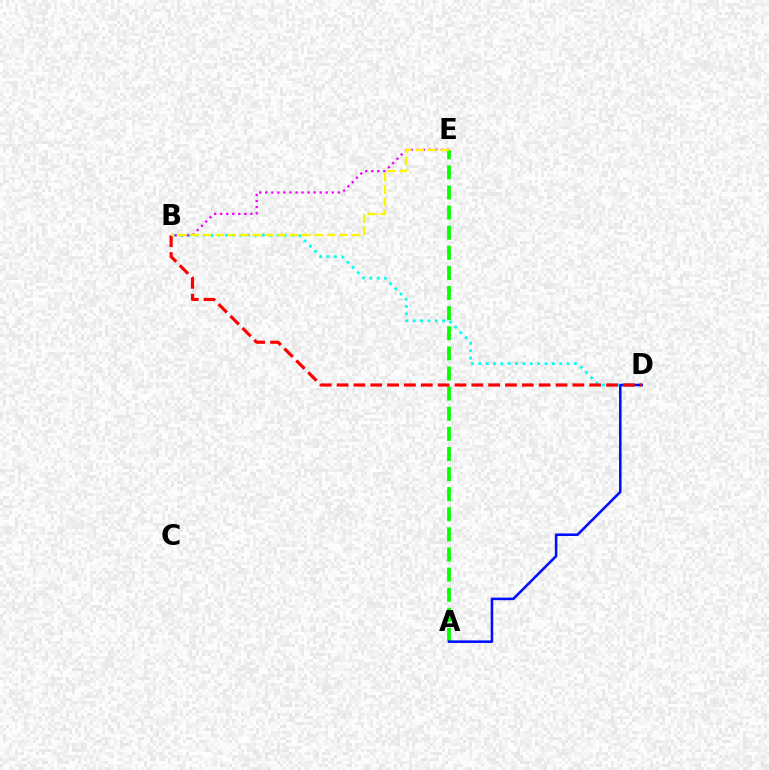{('B', 'D'): [{'color': '#00fff6', 'line_style': 'dotted', 'thickness': 2.0}, {'color': '#ff0000', 'line_style': 'dashed', 'thickness': 2.29}], ('A', 'E'): [{'color': '#08ff00', 'line_style': 'dashed', 'thickness': 2.73}], ('A', 'D'): [{'color': '#0010ff', 'line_style': 'solid', 'thickness': 1.85}], ('B', 'E'): [{'color': '#ee00ff', 'line_style': 'dotted', 'thickness': 1.64}, {'color': '#fcf500', 'line_style': 'dashed', 'thickness': 1.69}]}